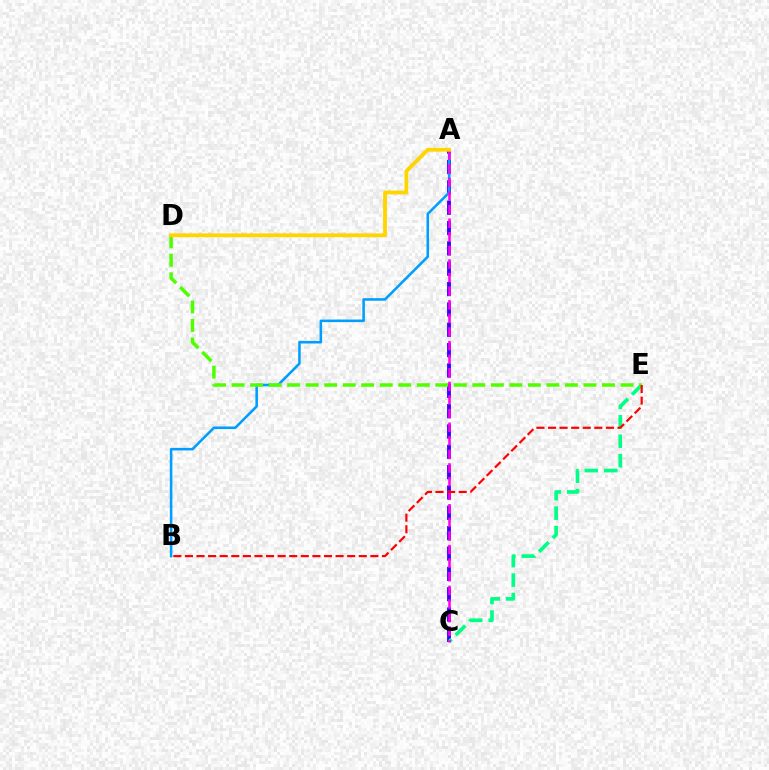{('A', 'C'): [{'color': '#3700ff', 'line_style': 'dashed', 'thickness': 2.76}, {'color': '#ff00ed', 'line_style': 'dashed', 'thickness': 1.85}], ('A', 'B'): [{'color': '#009eff', 'line_style': 'solid', 'thickness': 1.84}], ('C', 'E'): [{'color': '#00ff86', 'line_style': 'dashed', 'thickness': 2.64}], ('D', 'E'): [{'color': '#4fff00', 'line_style': 'dashed', 'thickness': 2.52}], ('A', 'D'): [{'color': '#ffd500', 'line_style': 'solid', 'thickness': 2.76}], ('B', 'E'): [{'color': '#ff0000', 'line_style': 'dashed', 'thickness': 1.57}]}